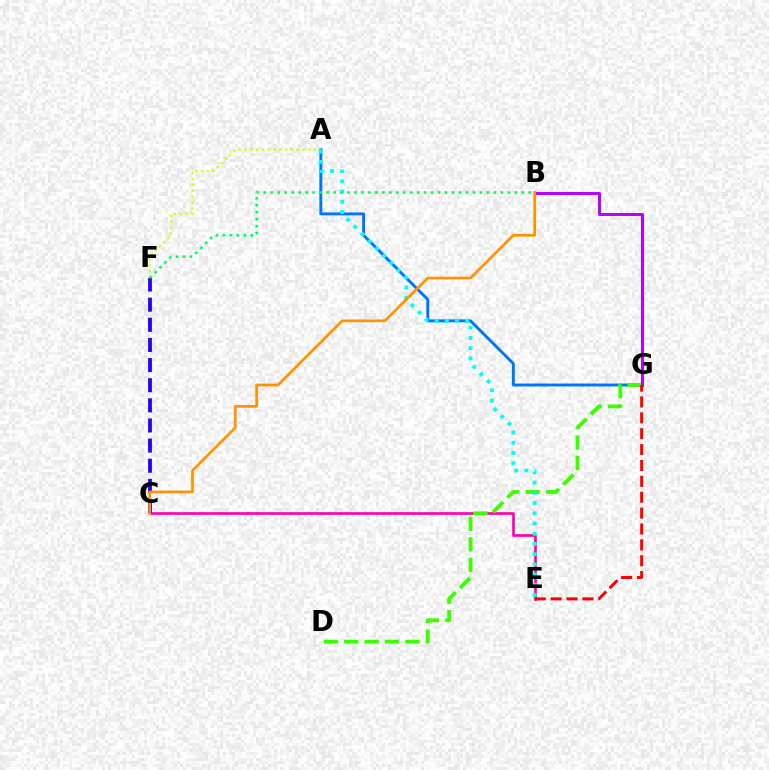{('A', 'G'): [{'color': '#0074ff', 'line_style': 'solid', 'thickness': 2.1}], ('C', 'E'): [{'color': '#ff00ac', 'line_style': 'solid', 'thickness': 1.9}], ('C', 'F'): [{'color': '#2500ff', 'line_style': 'dashed', 'thickness': 2.73}], ('D', 'G'): [{'color': '#3dff00', 'line_style': 'dashed', 'thickness': 2.77}], ('B', 'G'): [{'color': '#b900ff', 'line_style': 'solid', 'thickness': 2.15}], ('A', 'F'): [{'color': '#d1ff00', 'line_style': 'dotted', 'thickness': 1.58}], ('E', 'G'): [{'color': '#ff0000', 'line_style': 'dashed', 'thickness': 2.16}], ('A', 'E'): [{'color': '#00fff6', 'line_style': 'dotted', 'thickness': 2.77}], ('B', 'F'): [{'color': '#00ff5c', 'line_style': 'dotted', 'thickness': 1.89}], ('B', 'C'): [{'color': '#ff9400', 'line_style': 'solid', 'thickness': 1.95}]}